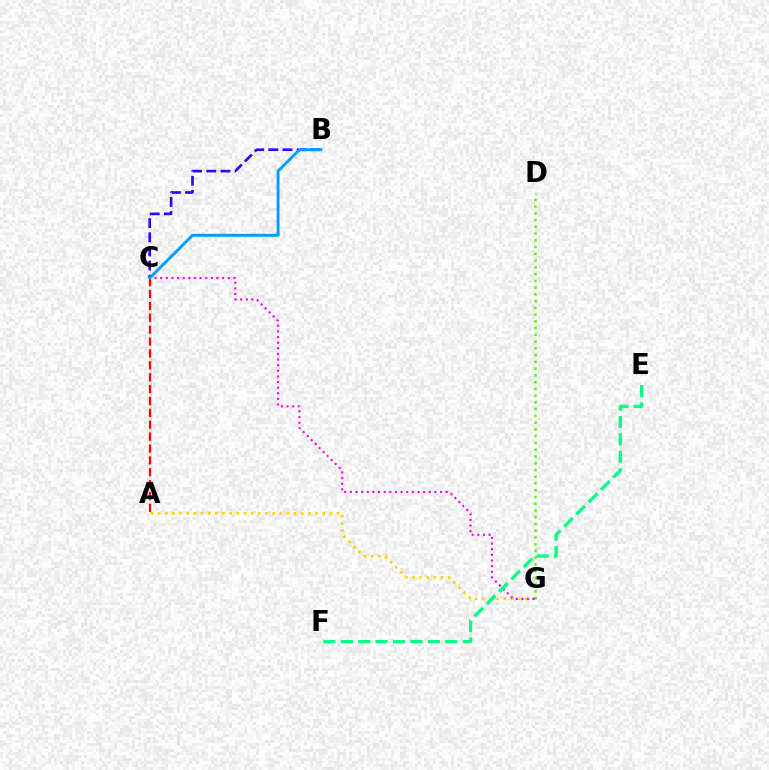{('B', 'C'): [{'color': '#3700ff', 'line_style': 'dashed', 'thickness': 1.93}, {'color': '#009eff', 'line_style': 'solid', 'thickness': 2.1}], ('A', 'C'): [{'color': '#ff0000', 'line_style': 'dashed', 'thickness': 1.61}], ('A', 'G'): [{'color': '#ffd500', 'line_style': 'dotted', 'thickness': 1.94}], ('D', 'G'): [{'color': '#4fff00', 'line_style': 'dotted', 'thickness': 1.83}], ('C', 'G'): [{'color': '#ff00ed', 'line_style': 'dotted', 'thickness': 1.53}], ('E', 'F'): [{'color': '#00ff86', 'line_style': 'dashed', 'thickness': 2.37}]}